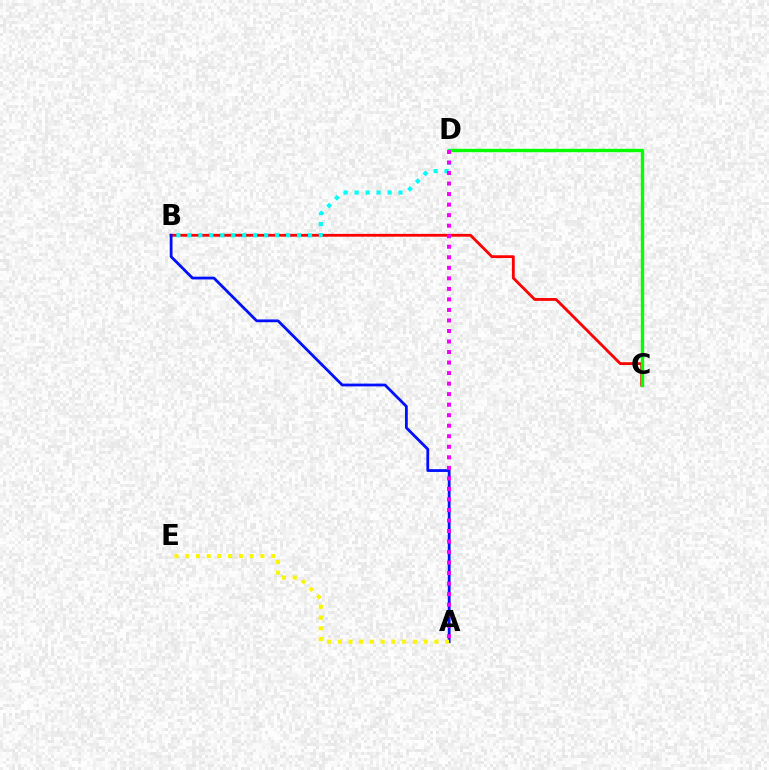{('B', 'C'): [{'color': '#ff0000', 'line_style': 'solid', 'thickness': 2.03}], ('A', 'B'): [{'color': '#0010ff', 'line_style': 'solid', 'thickness': 2.0}], ('C', 'D'): [{'color': '#08ff00', 'line_style': 'solid', 'thickness': 2.45}], ('B', 'D'): [{'color': '#00fff6', 'line_style': 'dotted', 'thickness': 2.98}], ('A', 'D'): [{'color': '#ee00ff', 'line_style': 'dotted', 'thickness': 2.86}], ('A', 'E'): [{'color': '#fcf500', 'line_style': 'dotted', 'thickness': 2.92}]}